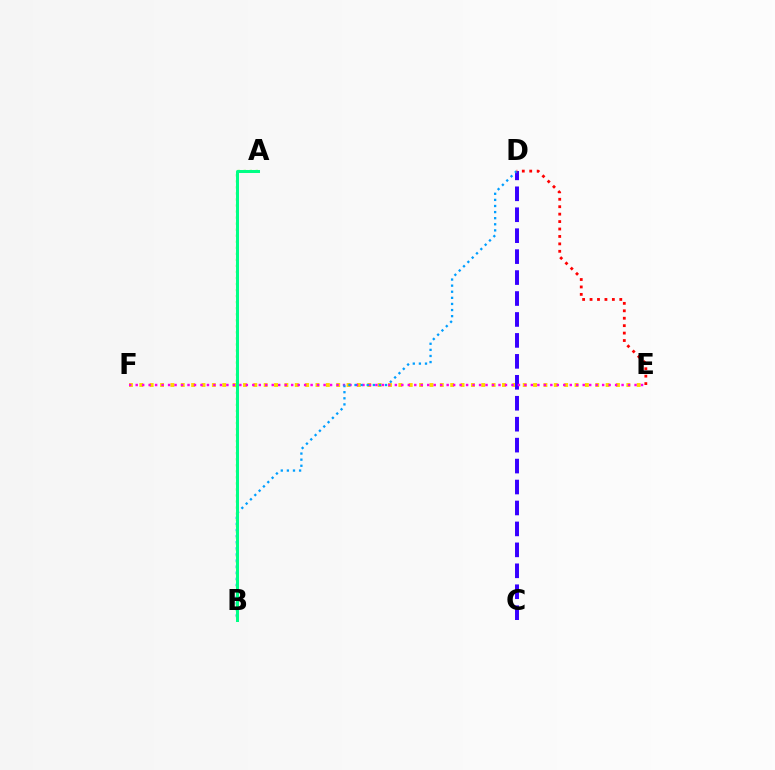{('E', 'F'): [{'color': '#ffd500', 'line_style': 'dotted', 'thickness': 2.82}, {'color': '#ff00ed', 'line_style': 'dotted', 'thickness': 1.76}], ('C', 'D'): [{'color': '#3700ff', 'line_style': 'dashed', 'thickness': 2.85}], ('A', 'B'): [{'color': '#4fff00', 'line_style': 'dotted', 'thickness': 1.64}, {'color': '#00ff86', 'line_style': 'solid', 'thickness': 2.17}], ('B', 'D'): [{'color': '#009eff', 'line_style': 'dotted', 'thickness': 1.66}], ('D', 'E'): [{'color': '#ff0000', 'line_style': 'dotted', 'thickness': 2.02}]}